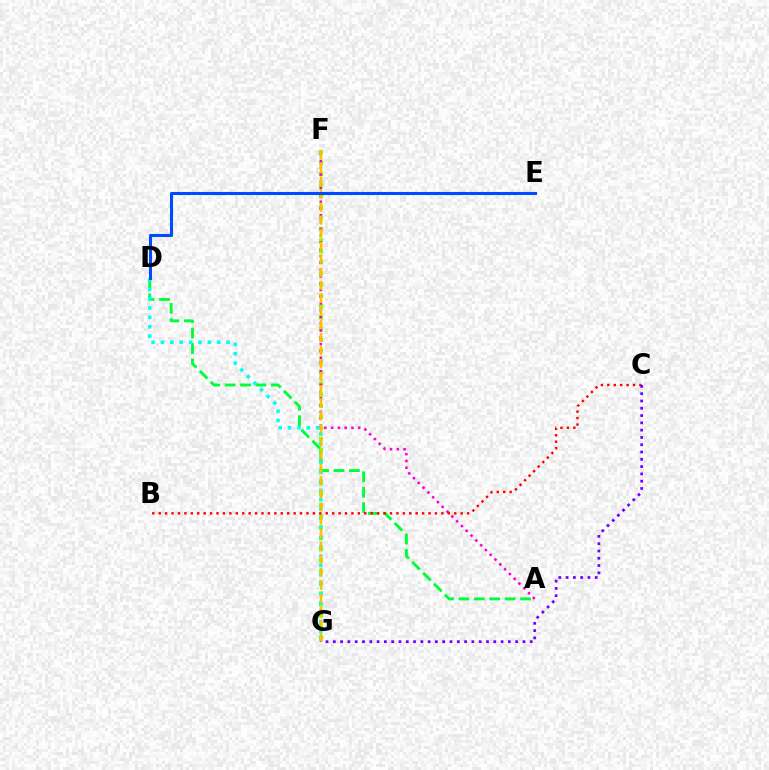{('F', 'G'): [{'color': '#84ff00', 'line_style': 'dotted', 'thickness': 3.0}, {'color': '#ffbd00', 'line_style': 'dashed', 'thickness': 1.77}], ('A', 'F'): [{'color': '#ff00cf', 'line_style': 'dotted', 'thickness': 1.84}], ('A', 'D'): [{'color': '#00ff39', 'line_style': 'dashed', 'thickness': 2.09}], ('D', 'G'): [{'color': '#00fff6', 'line_style': 'dotted', 'thickness': 2.55}], ('B', 'C'): [{'color': '#ff0000', 'line_style': 'dotted', 'thickness': 1.75}], ('C', 'G'): [{'color': '#7200ff', 'line_style': 'dotted', 'thickness': 1.98}], ('D', 'E'): [{'color': '#004bff', 'line_style': 'solid', 'thickness': 2.22}]}